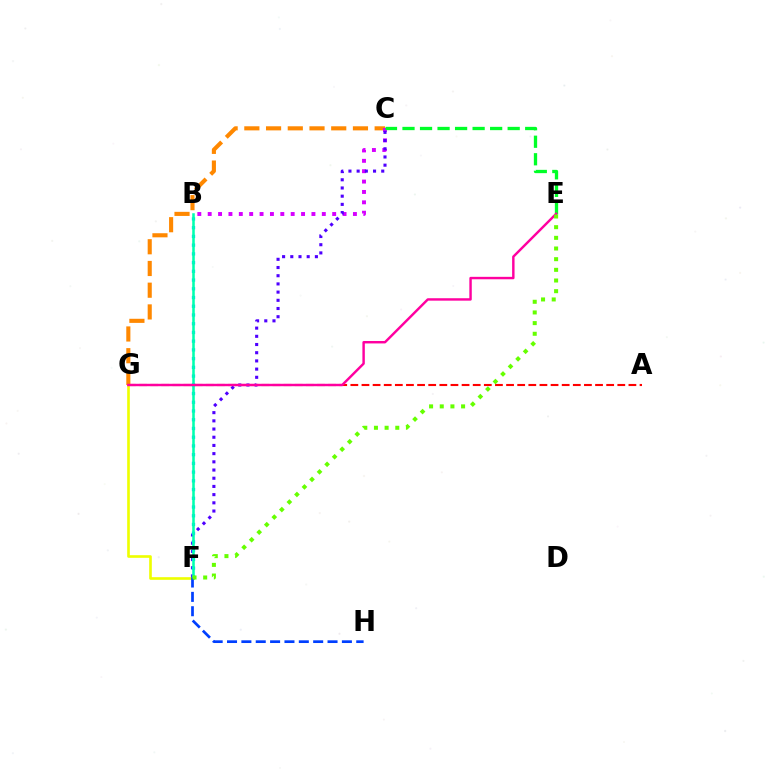{('A', 'G'): [{'color': '#ff0000', 'line_style': 'dashed', 'thickness': 1.51}], ('C', 'G'): [{'color': '#ff8800', 'line_style': 'dashed', 'thickness': 2.95}], ('B', 'C'): [{'color': '#d600ff', 'line_style': 'dotted', 'thickness': 2.82}], ('F', 'G'): [{'color': '#eeff00', 'line_style': 'solid', 'thickness': 1.9}], ('C', 'F'): [{'color': '#4f00ff', 'line_style': 'dotted', 'thickness': 2.23}], ('B', 'F'): [{'color': '#00c7ff', 'line_style': 'dotted', 'thickness': 2.37}, {'color': '#00ffaf', 'line_style': 'solid', 'thickness': 1.83}], ('C', 'E'): [{'color': '#00ff27', 'line_style': 'dashed', 'thickness': 2.38}], ('F', 'H'): [{'color': '#003fff', 'line_style': 'dashed', 'thickness': 1.95}], ('E', 'G'): [{'color': '#ff00a0', 'line_style': 'solid', 'thickness': 1.75}], ('E', 'F'): [{'color': '#66ff00', 'line_style': 'dotted', 'thickness': 2.9}]}